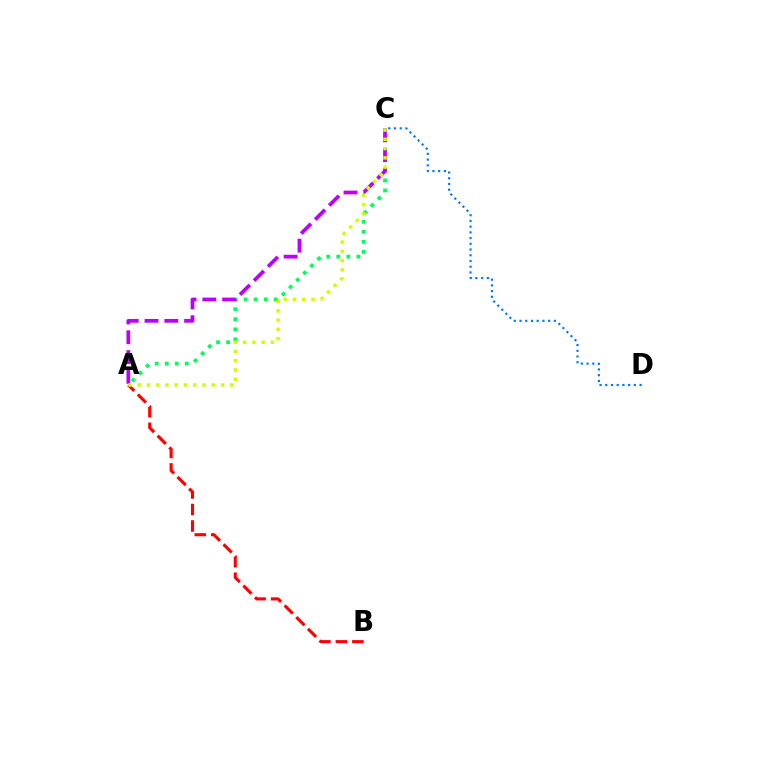{('C', 'D'): [{'color': '#0074ff', 'line_style': 'dotted', 'thickness': 1.56}], ('A', 'B'): [{'color': '#ff0000', 'line_style': 'dashed', 'thickness': 2.24}], ('A', 'C'): [{'color': '#00ff5c', 'line_style': 'dotted', 'thickness': 2.73}, {'color': '#b900ff', 'line_style': 'dashed', 'thickness': 2.69}, {'color': '#d1ff00', 'line_style': 'dotted', 'thickness': 2.52}]}